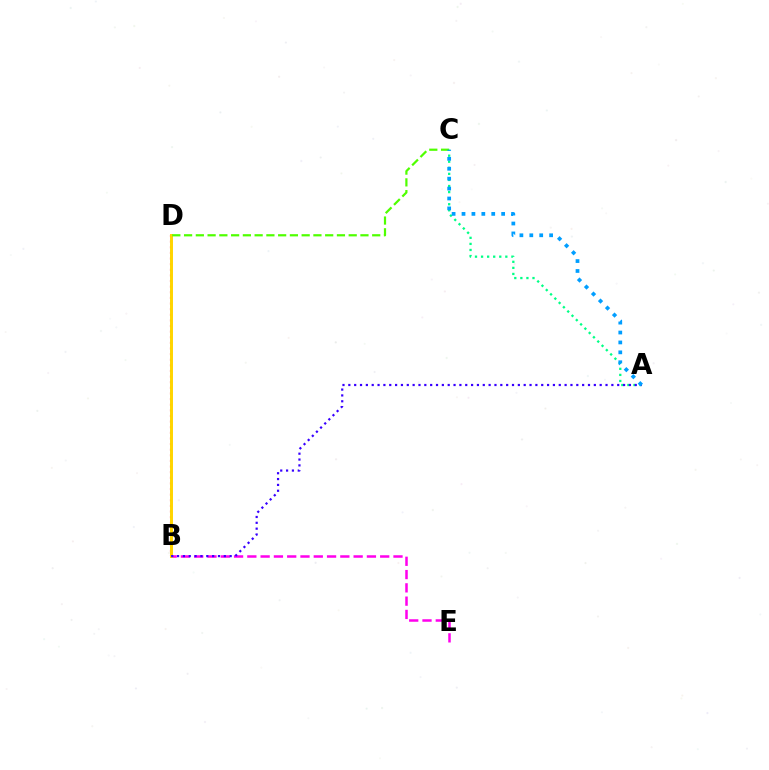{('B', 'E'): [{'color': '#ff00ed', 'line_style': 'dashed', 'thickness': 1.8}], ('B', 'D'): [{'color': '#ff0000', 'line_style': 'dotted', 'thickness': 1.53}, {'color': '#ffd500', 'line_style': 'solid', 'thickness': 2.13}], ('A', 'C'): [{'color': '#00ff86', 'line_style': 'dotted', 'thickness': 1.65}, {'color': '#009eff', 'line_style': 'dotted', 'thickness': 2.69}], ('A', 'B'): [{'color': '#3700ff', 'line_style': 'dotted', 'thickness': 1.59}], ('C', 'D'): [{'color': '#4fff00', 'line_style': 'dashed', 'thickness': 1.6}]}